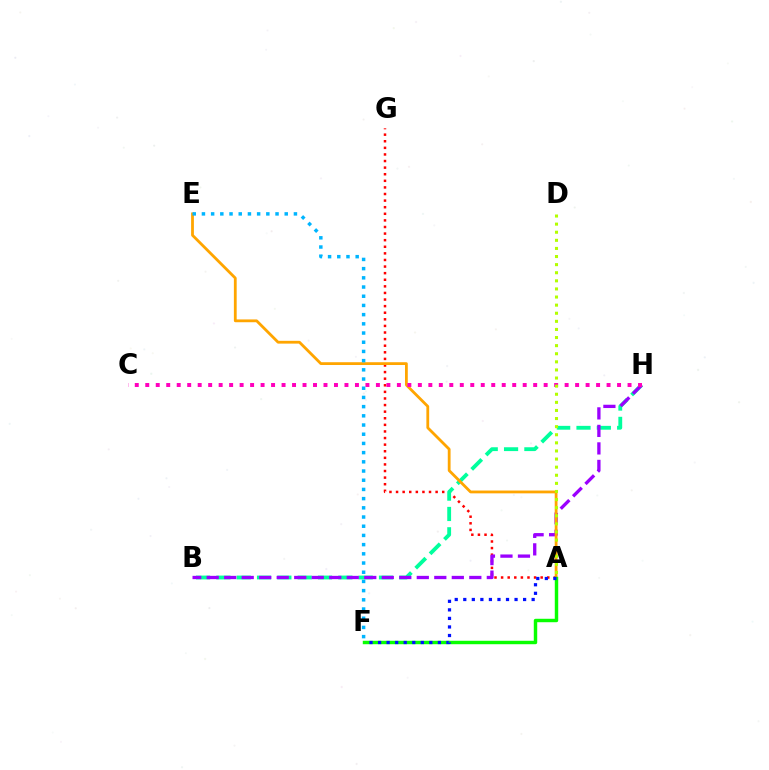{('A', 'G'): [{'color': '#ff0000', 'line_style': 'dotted', 'thickness': 1.79}], ('B', 'H'): [{'color': '#00ff9d', 'line_style': 'dashed', 'thickness': 2.76}, {'color': '#9b00ff', 'line_style': 'dashed', 'thickness': 2.38}], ('A', 'E'): [{'color': '#ffa500', 'line_style': 'solid', 'thickness': 2.01}], ('C', 'H'): [{'color': '#ff00bd', 'line_style': 'dotted', 'thickness': 2.85}], ('E', 'F'): [{'color': '#00b5ff', 'line_style': 'dotted', 'thickness': 2.5}], ('A', 'F'): [{'color': '#08ff00', 'line_style': 'solid', 'thickness': 2.47}, {'color': '#0010ff', 'line_style': 'dotted', 'thickness': 2.32}], ('A', 'D'): [{'color': '#b3ff00', 'line_style': 'dotted', 'thickness': 2.2}]}